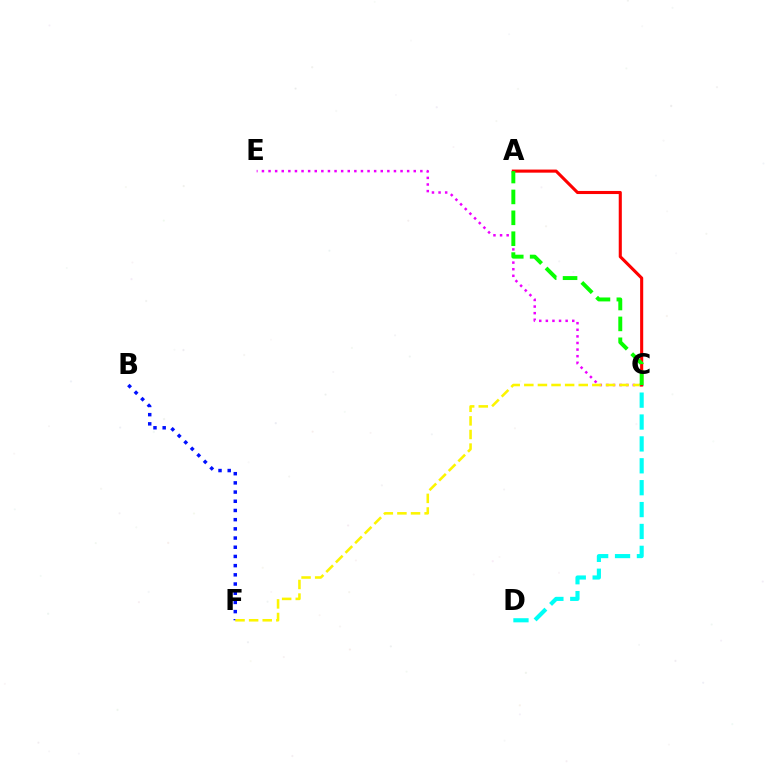{('C', 'E'): [{'color': '#ee00ff', 'line_style': 'dotted', 'thickness': 1.79}], ('B', 'F'): [{'color': '#0010ff', 'line_style': 'dotted', 'thickness': 2.5}], ('C', 'F'): [{'color': '#fcf500', 'line_style': 'dashed', 'thickness': 1.85}], ('C', 'D'): [{'color': '#00fff6', 'line_style': 'dashed', 'thickness': 2.97}], ('A', 'C'): [{'color': '#ff0000', 'line_style': 'solid', 'thickness': 2.23}, {'color': '#08ff00', 'line_style': 'dashed', 'thickness': 2.84}]}